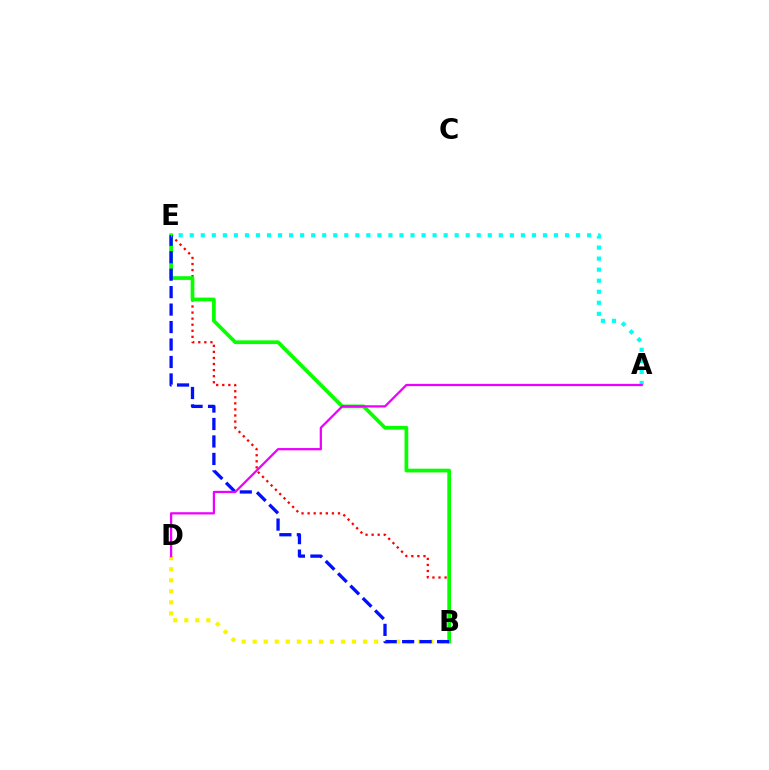{('B', 'E'): [{'color': '#ff0000', 'line_style': 'dotted', 'thickness': 1.65}, {'color': '#08ff00', 'line_style': 'solid', 'thickness': 2.68}, {'color': '#0010ff', 'line_style': 'dashed', 'thickness': 2.37}], ('B', 'D'): [{'color': '#fcf500', 'line_style': 'dotted', 'thickness': 3.0}], ('A', 'E'): [{'color': '#00fff6', 'line_style': 'dotted', 'thickness': 3.0}], ('A', 'D'): [{'color': '#ee00ff', 'line_style': 'solid', 'thickness': 1.62}]}